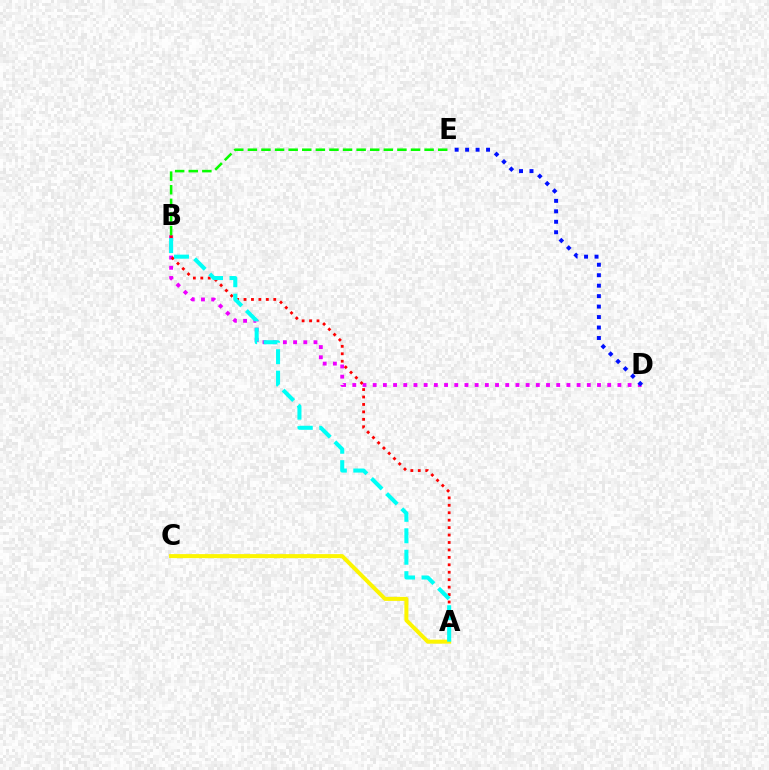{('B', 'D'): [{'color': '#ee00ff', 'line_style': 'dotted', 'thickness': 2.77}], ('A', 'B'): [{'color': '#ff0000', 'line_style': 'dotted', 'thickness': 2.02}, {'color': '#00fff6', 'line_style': 'dashed', 'thickness': 2.91}], ('A', 'C'): [{'color': '#fcf500', 'line_style': 'solid', 'thickness': 2.88}], ('D', 'E'): [{'color': '#0010ff', 'line_style': 'dotted', 'thickness': 2.84}], ('B', 'E'): [{'color': '#08ff00', 'line_style': 'dashed', 'thickness': 1.85}]}